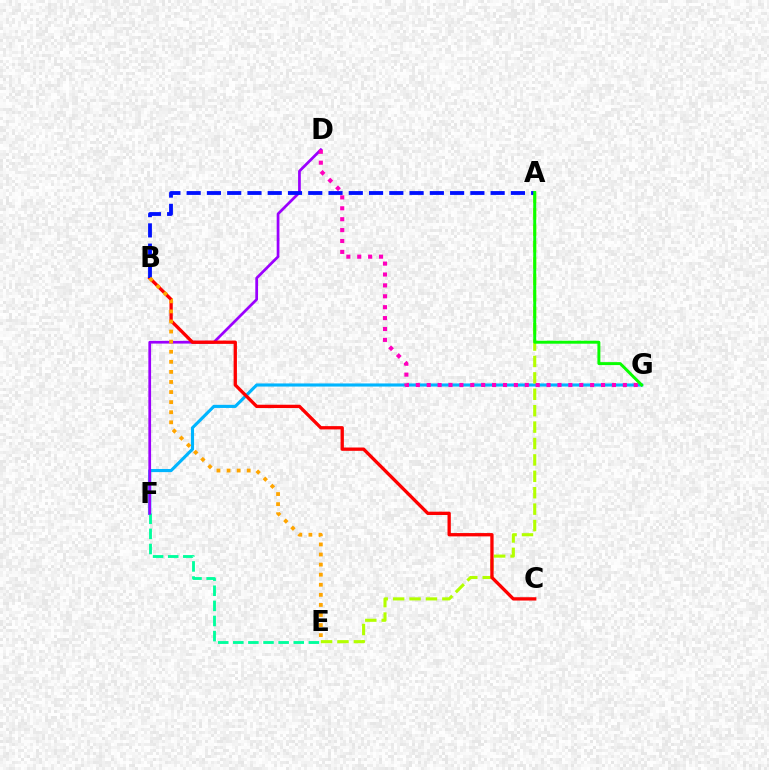{('F', 'G'): [{'color': '#00b5ff', 'line_style': 'solid', 'thickness': 2.24}], ('E', 'F'): [{'color': '#00ff9d', 'line_style': 'dashed', 'thickness': 2.05}], ('D', 'F'): [{'color': '#9b00ff', 'line_style': 'solid', 'thickness': 1.97}], ('A', 'E'): [{'color': '#b3ff00', 'line_style': 'dashed', 'thickness': 2.23}], ('B', 'C'): [{'color': '#ff0000', 'line_style': 'solid', 'thickness': 2.38}], ('D', 'G'): [{'color': '#ff00bd', 'line_style': 'dotted', 'thickness': 2.96}], ('A', 'B'): [{'color': '#0010ff', 'line_style': 'dashed', 'thickness': 2.75}], ('B', 'E'): [{'color': '#ffa500', 'line_style': 'dotted', 'thickness': 2.74}], ('A', 'G'): [{'color': '#08ff00', 'line_style': 'solid', 'thickness': 2.12}]}